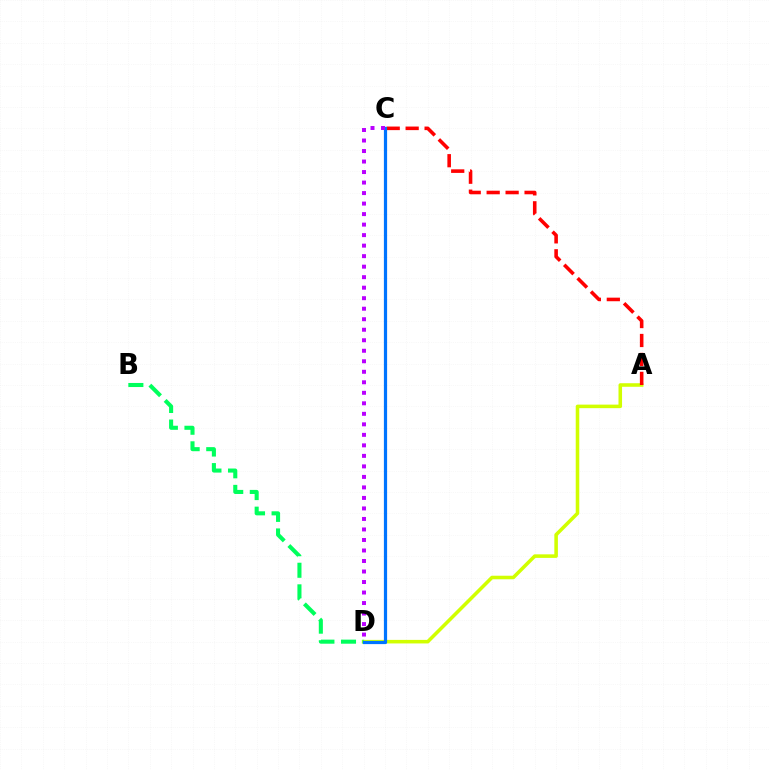{('A', 'D'): [{'color': '#d1ff00', 'line_style': 'solid', 'thickness': 2.56}], ('B', 'D'): [{'color': '#00ff5c', 'line_style': 'dashed', 'thickness': 2.93}], ('A', 'C'): [{'color': '#ff0000', 'line_style': 'dashed', 'thickness': 2.57}], ('C', 'D'): [{'color': '#0074ff', 'line_style': 'solid', 'thickness': 2.31}, {'color': '#b900ff', 'line_style': 'dotted', 'thickness': 2.86}]}